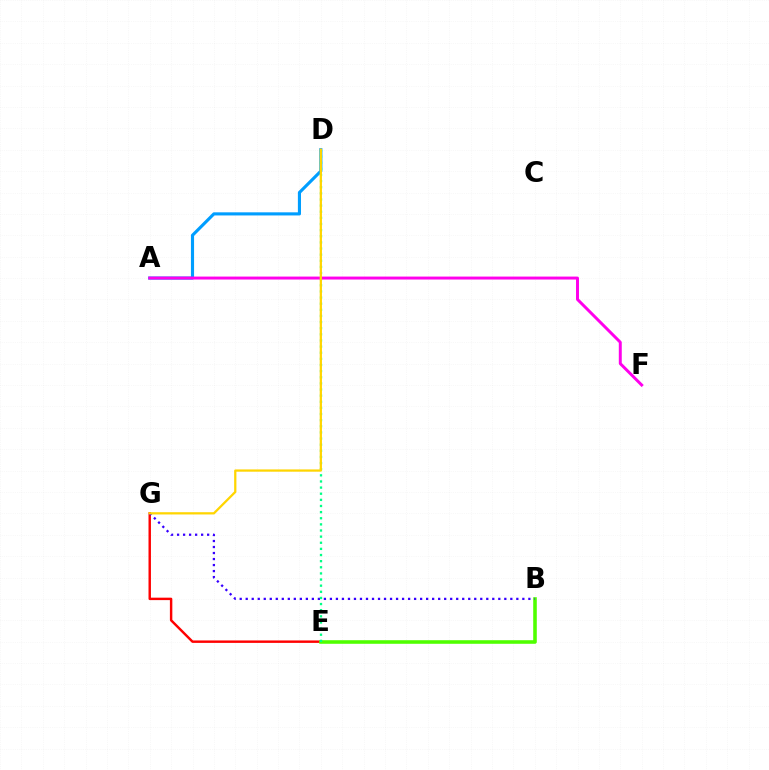{('E', 'G'): [{'color': '#ff0000', 'line_style': 'solid', 'thickness': 1.76}], ('A', 'D'): [{'color': '#009eff', 'line_style': 'solid', 'thickness': 2.25}], ('B', 'E'): [{'color': '#4fff00', 'line_style': 'solid', 'thickness': 2.58}], ('B', 'G'): [{'color': '#3700ff', 'line_style': 'dotted', 'thickness': 1.63}], ('D', 'E'): [{'color': '#00ff86', 'line_style': 'dotted', 'thickness': 1.67}], ('A', 'F'): [{'color': '#ff00ed', 'line_style': 'solid', 'thickness': 2.13}], ('D', 'G'): [{'color': '#ffd500', 'line_style': 'solid', 'thickness': 1.62}]}